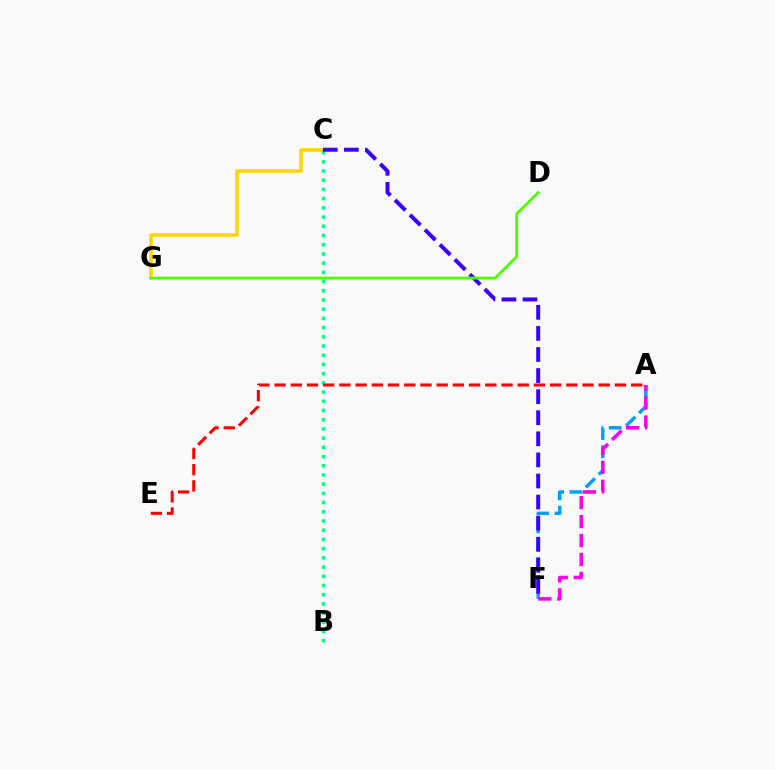{('A', 'F'): [{'color': '#009eff', 'line_style': 'dashed', 'thickness': 2.47}, {'color': '#ff00ed', 'line_style': 'dashed', 'thickness': 2.57}], ('C', 'G'): [{'color': '#ffd500', 'line_style': 'solid', 'thickness': 2.59}], ('B', 'C'): [{'color': '#00ff86', 'line_style': 'dotted', 'thickness': 2.5}], ('C', 'F'): [{'color': '#3700ff', 'line_style': 'dashed', 'thickness': 2.86}], ('A', 'E'): [{'color': '#ff0000', 'line_style': 'dashed', 'thickness': 2.2}], ('D', 'G'): [{'color': '#4fff00', 'line_style': 'solid', 'thickness': 2.01}]}